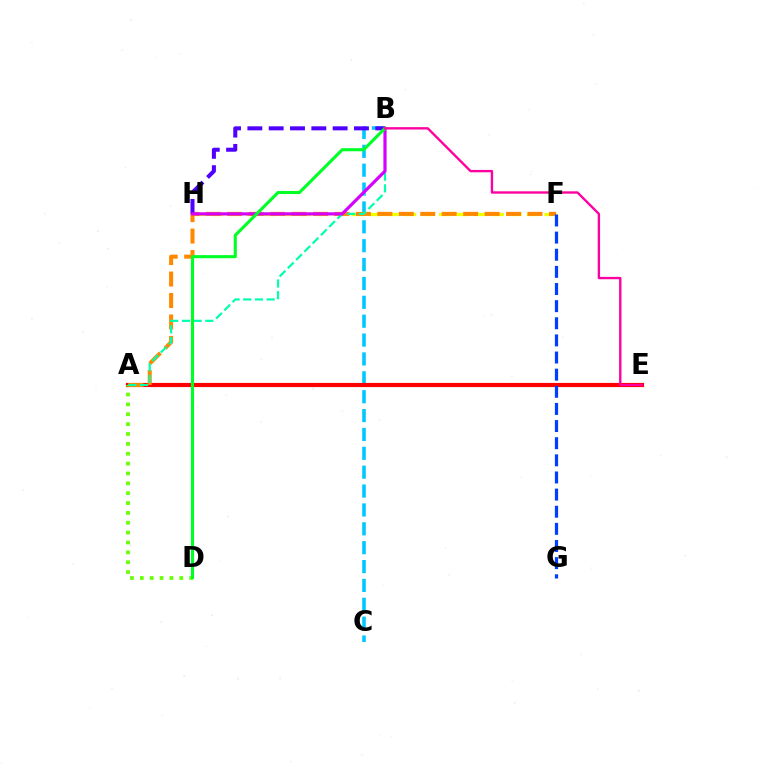{('B', 'C'): [{'color': '#00c7ff', 'line_style': 'dashed', 'thickness': 2.56}], ('A', 'E'): [{'color': '#ff0000', 'line_style': 'solid', 'thickness': 3.0}], ('A', 'D'): [{'color': '#66ff00', 'line_style': 'dotted', 'thickness': 2.68}], ('F', 'H'): [{'color': '#eeff00', 'line_style': 'dashed', 'thickness': 2.38}], ('A', 'F'): [{'color': '#ff8800', 'line_style': 'dashed', 'thickness': 2.91}], ('A', 'B'): [{'color': '#00ffaf', 'line_style': 'dashed', 'thickness': 1.59}], ('F', 'G'): [{'color': '#003fff', 'line_style': 'dashed', 'thickness': 2.33}], ('B', 'H'): [{'color': '#4f00ff', 'line_style': 'dashed', 'thickness': 2.9}, {'color': '#d600ff', 'line_style': 'solid', 'thickness': 2.28}], ('B', 'D'): [{'color': '#00ff27', 'line_style': 'solid', 'thickness': 2.23}], ('B', 'E'): [{'color': '#ff00a0', 'line_style': 'solid', 'thickness': 1.7}]}